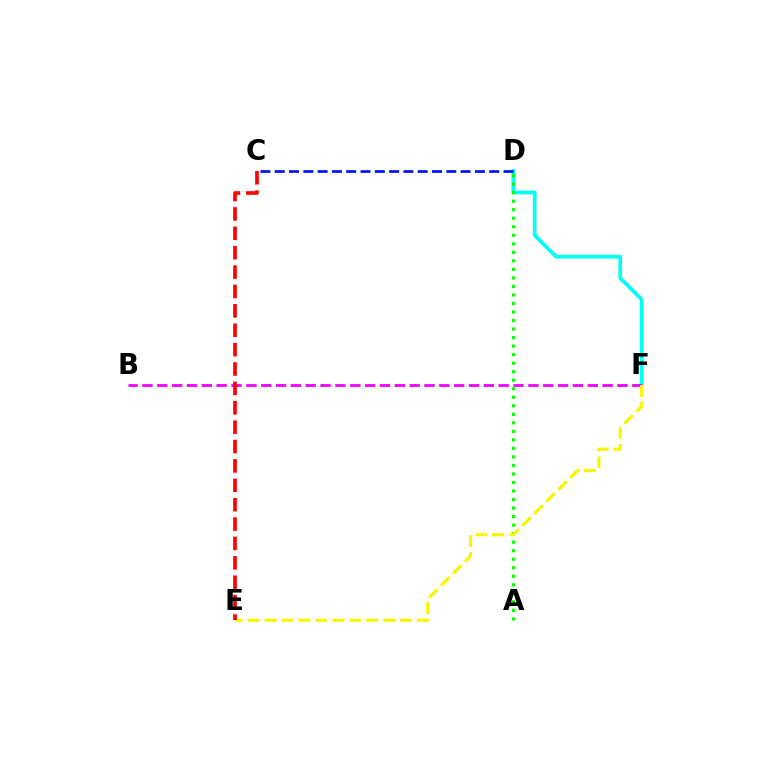{('D', 'F'): [{'color': '#00fff6', 'line_style': 'solid', 'thickness': 2.68}], ('A', 'D'): [{'color': '#08ff00', 'line_style': 'dotted', 'thickness': 2.32}], ('B', 'F'): [{'color': '#ee00ff', 'line_style': 'dashed', 'thickness': 2.02}], ('E', 'F'): [{'color': '#fcf500', 'line_style': 'dashed', 'thickness': 2.3}], ('C', 'E'): [{'color': '#ff0000', 'line_style': 'dashed', 'thickness': 2.63}], ('C', 'D'): [{'color': '#0010ff', 'line_style': 'dashed', 'thickness': 1.94}]}